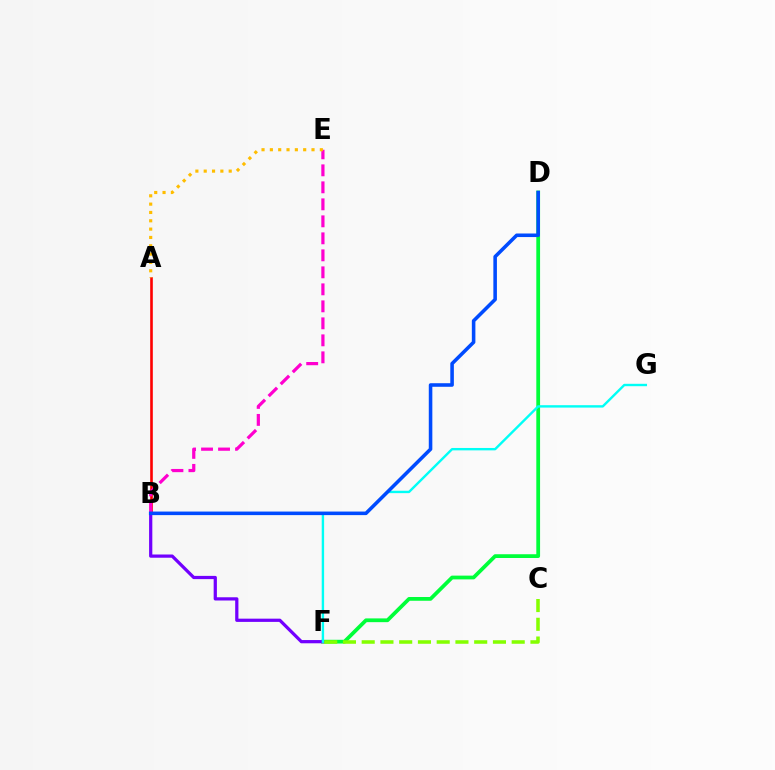{('D', 'F'): [{'color': '#00ff39', 'line_style': 'solid', 'thickness': 2.7}], ('B', 'F'): [{'color': '#7200ff', 'line_style': 'solid', 'thickness': 2.33}], ('A', 'B'): [{'color': '#ff0000', 'line_style': 'solid', 'thickness': 1.88}], ('B', 'E'): [{'color': '#ff00cf', 'line_style': 'dashed', 'thickness': 2.31}], ('F', 'G'): [{'color': '#00fff6', 'line_style': 'solid', 'thickness': 1.72}], ('B', 'D'): [{'color': '#004bff', 'line_style': 'solid', 'thickness': 2.56}], ('A', 'E'): [{'color': '#ffbd00', 'line_style': 'dotted', 'thickness': 2.26}], ('C', 'F'): [{'color': '#84ff00', 'line_style': 'dashed', 'thickness': 2.55}]}